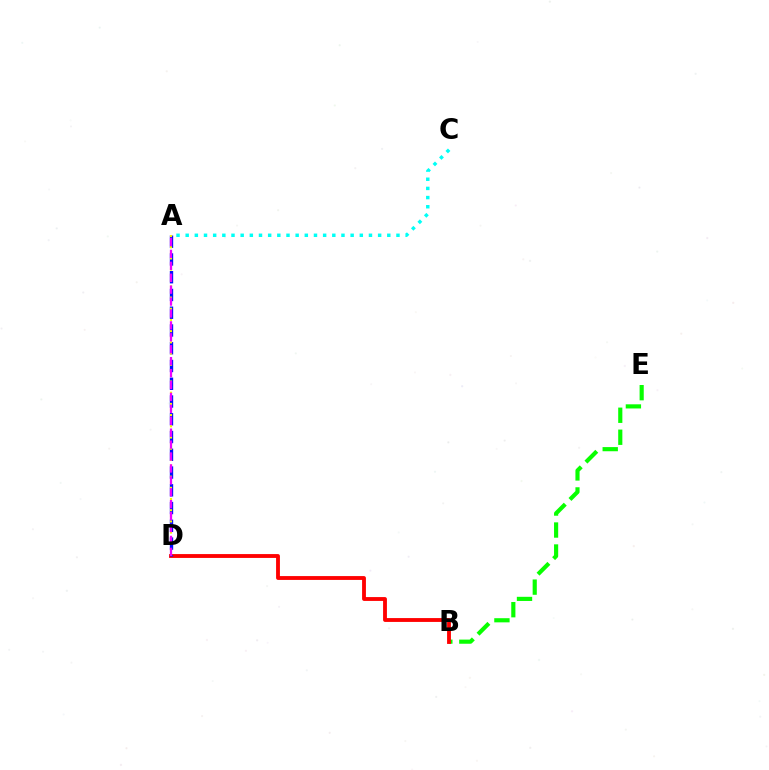{('B', 'E'): [{'color': '#08ff00', 'line_style': 'dashed', 'thickness': 2.99}], ('B', 'D'): [{'color': '#ff0000', 'line_style': 'solid', 'thickness': 2.76}], ('A', 'D'): [{'color': '#0010ff', 'line_style': 'dashed', 'thickness': 2.41}, {'color': '#fcf500', 'line_style': 'dotted', 'thickness': 1.52}, {'color': '#ee00ff', 'line_style': 'dashed', 'thickness': 1.62}], ('A', 'C'): [{'color': '#00fff6', 'line_style': 'dotted', 'thickness': 2.49}]}